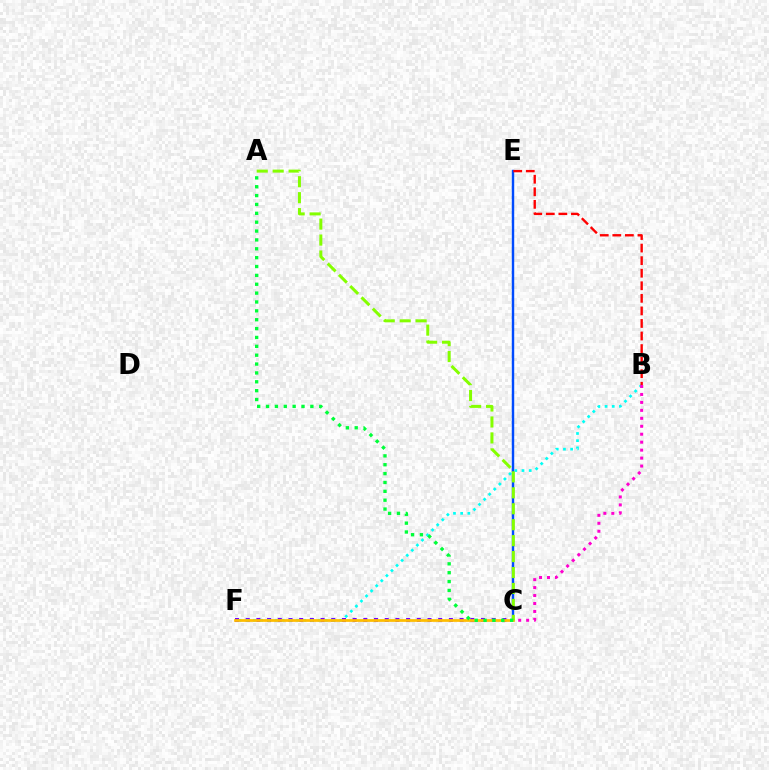{('C', 'F'): [{'color': '#7200ff', 'line_style': 'dotted', 'thickness': 2.91}, {'color': '#ffbd00', 'line_style': 'solid', 'thickness': 1.97}], ('B', 'F'): [{'color': '#00fff6', 'line_style': 'dotted', 'thickness': 1.95}], ('C', 'E'): [{'color': '#004bff', 'line_style': 'solid', 'thickness': 1.75}], ('B', 'E'): [{'color': '#ff0000', 'line_style': 'dashed', 'thickness': 1.71}], ('A', 'C'): [{'color': '#84ff00', 'line_style': 'dashed', 'thickness': 2.17}, {'color': '#00ff39', 'line_style': 'dotted', 'thickness': 2.41}], ('B', 'C'): [{'color': '#ff00cf', 'line_style': 'dotted', 'thickness': 2.16}]}